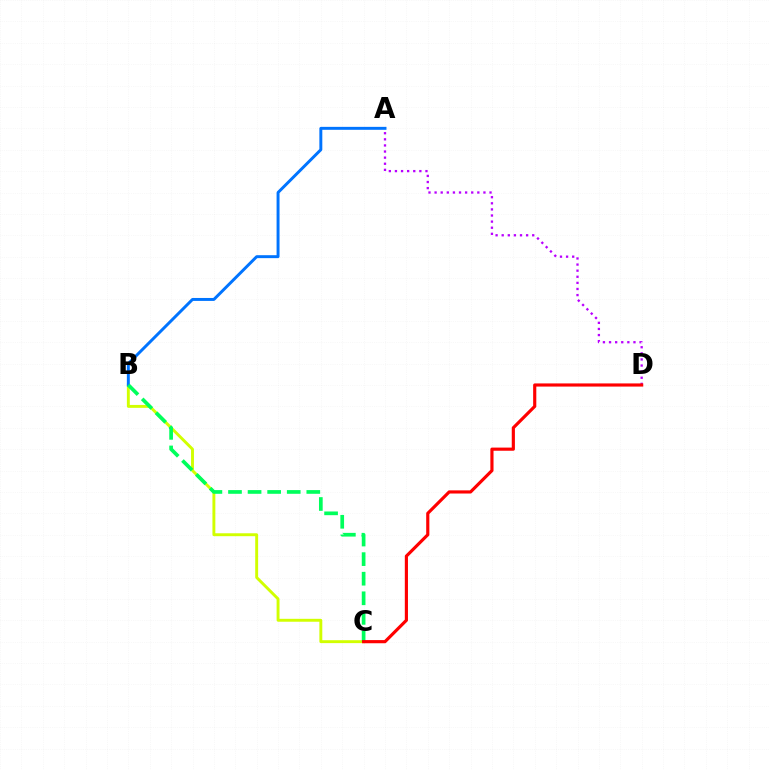{('B', 'C'): [{'color': '#d1ff00', 'line_style': 'solid', 'thickness': 2.1}, {'color': '#00ff5c', 'line_style': 'dashed', 'thickness': 2.66}], ('A', 'D'): [{'color': '#b900ff', 'line_style': 'dotted', 'thickness': 1.66}], ('A', 'B'): [{'color': '#0074ff', 'line_style': 'solid', 'thickness': 2.12}], ('C', 'D'): [{'color': '#ff0000', 'line_style': 'solid', 'thickness': 2.27}]}